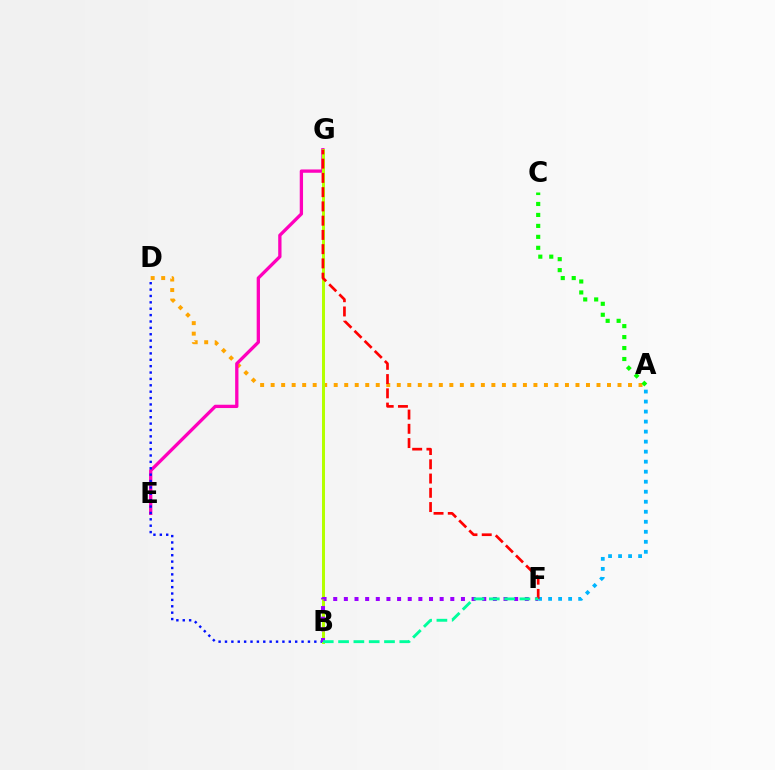{('A', 'D'): [{'color': '#ffa500', 'line_style': 'dotted', 'thickness': 2.86}], ('E', 'G'): [{'color': '#ff00bd', 'line_style': 'solid', 'thickness': 2.37}], ('A', 'C'): [{'color': '#08ff00', 'line_style': 'dotted', 'thickness': 2.98}], ('B', 'D'): [{'color': '#0010ff', 'line_style': 'dotted', 'thickness': 1.73}], ('B', 'G'): [{'color': '#b3ff00', 'line_style': 'solid', 'thickness': 2.16}], ('A', 'F'): [{'color': '#00b5ff', 'line_style': 'dotted', 'thickness': 2.72}], ('B', 'F'): [{'color': '#9b00ff', 'line_style': 'dotted', 'thickness': 2.89}, {'color': '#00ff9d', 'line_style': 'dashed', 'thickness': 2.08}], ('F', 'G'): [{'color': '#ff0000', 'line_style': 'dashed', 'thickness': 1.94}]}